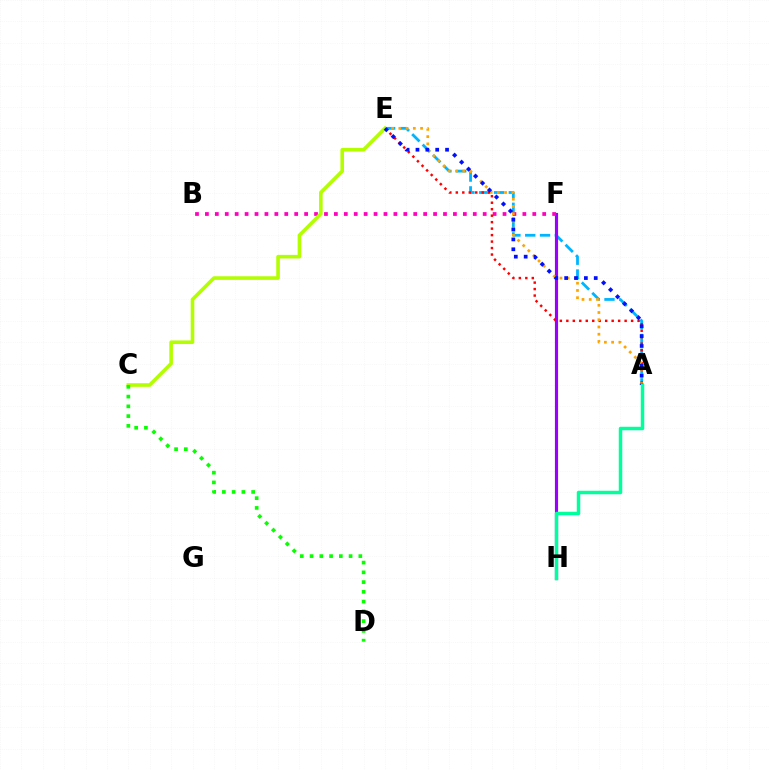{('A', 'E'): [{'color': '#00b5ff', 'line_style': 'dashed', 'thickness': 2.01}, {'color': '#ff0000', 'line_style': 'dotted', 'thickness': 1.76}, {'color': '#ffa500', 'line_style': 'dotted', 'thickness': 1.97}, {'color': '#0010ff', 'line_style': 'dotted', 'thickness': 2.68}], ('F', 'H'): [{'color': '#9b00ff', 'line_style': 'solid', 'thickness': 2.26}], ('B', 'F'): [{'color': '#ff00bd', 'line_style': 'dotted', 'thickness': 2.7}], ('C', 'E'): [{'color': '#b3ff00', 'line_style': 'solid', 'thickness': 2.59}], ('A', 'H'): [{'color': '#00ff9d', 'line_style': 'solid', 'thickness': 2.5}], ('C', 'D'): [{'color': '#08ff00', 'line_style': 'dotted', 'thickness': 2.65}]}